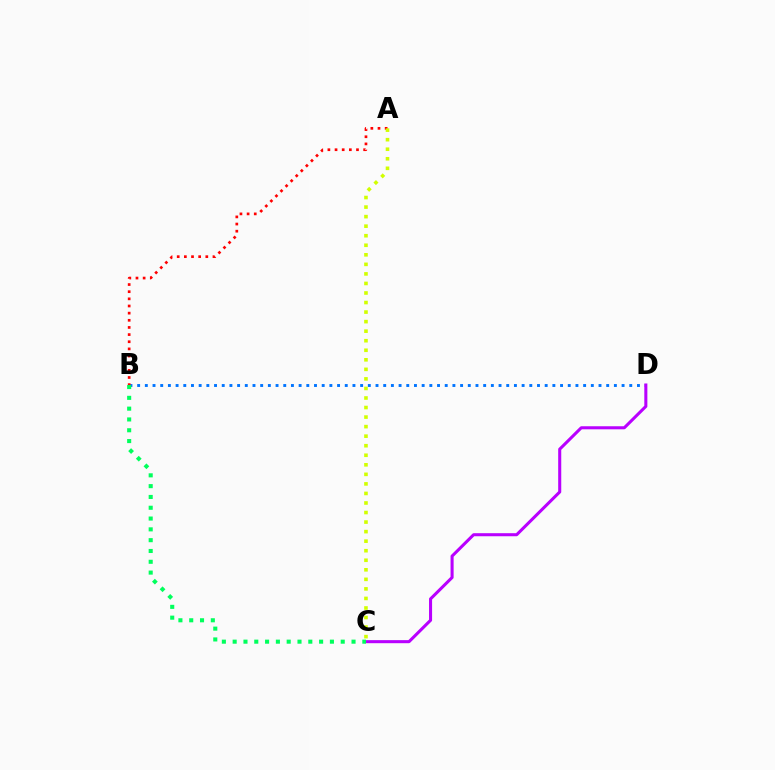{('B', 'D'): [{'color': '#0074ff', 'line_style': 'dotted', 'thickness': 2.09}], ('C', 'D'): [{'color': '#b900ff', 'line_style': 'solid', 'thickness': 2.2}], ('B', 'C'): [{'color': '#00ff5c', 'line_style': 'dotted', 'thickness': 2.94}], ('A', 'B'): [{'color': '#ff0000', 'line_style': 'dotted', 'thickness': 1.94}], ('A', 'C'): [{'color': '#d1ff00', 'line_style': 'dotted', 'thickness': 2.59}]}